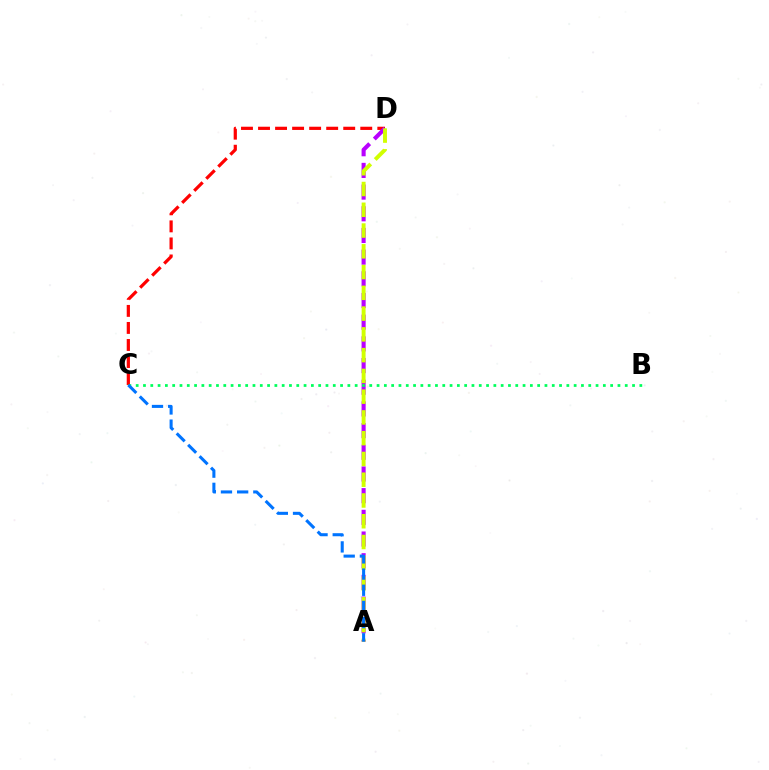{('C', 'D'): [{'color': '#ff0000', 'line_style': 'dashed', 'thickness': 2.31}], ('A', 'D'): [{'color': '#b900ff', 'line_style': 'dashed', 'thickness': 2.95}, {'color': '#d1ff00', 'line_style': 'dashed', 'thickness': 2.82}], ('B', 'C'): [{'color': '#00ff5c', 'line_style': 'dotted', 'thickness': 1.98}], ('A', 'C'): [{'color': '#0074ff', 'line_style': 'dashed', 'thickness': 2.2}]}